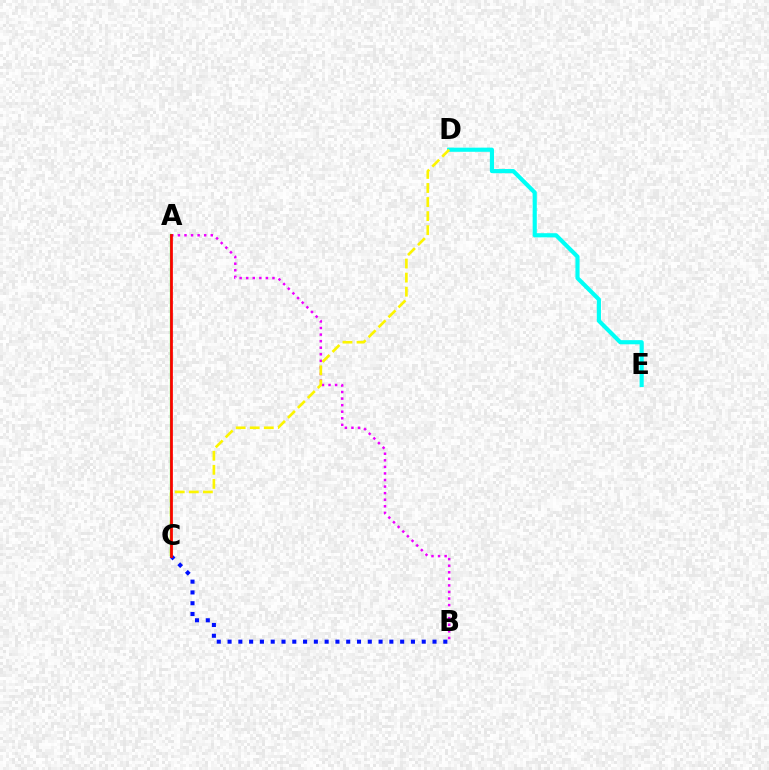{('D', 'E'): [{'color': '#00fff6', 'line_style': 'solid', 'thickness': 2.98}], ('A', 'B'): [{'color': '#ee00ff', 'line_style': 'dotted', 'thickness': 1.78}], ('B', 'C'): [{'color': '#0010ff', 'line_style': 'dotted', 'thickness': 2.93}], ('C', 'D'): [{'color': '#fcf500', 'line_style': 'dashed', 'thickness': 1.91}], ('A', 'C'): [{'color': '#08ff00', 'line_style': 'solid', 'thickness': 1.59}, {'color': '#ff0000', 'line_style': 'solid', 'thickness': 1.96}]}